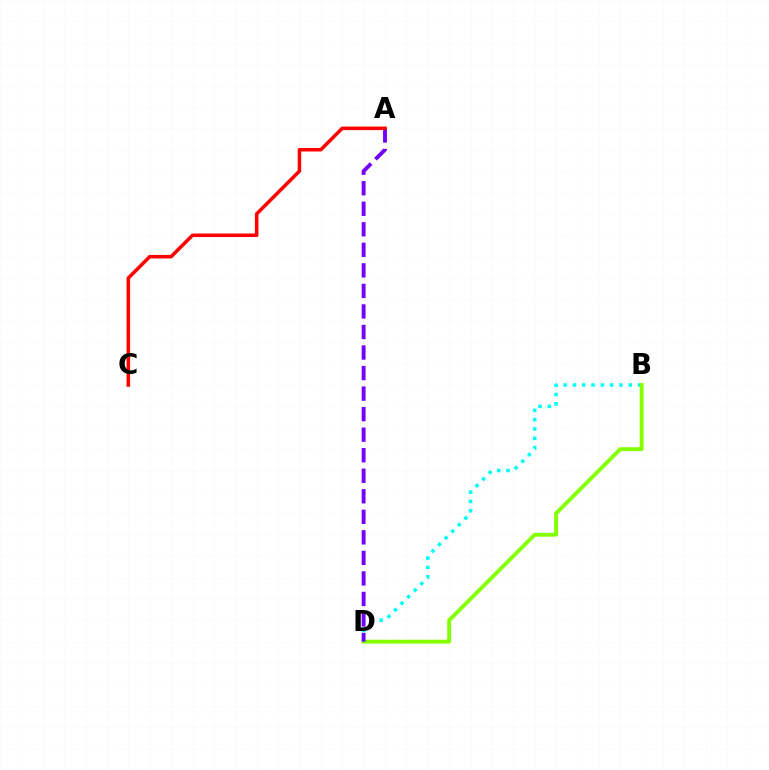{('B', 'D'): [{'color': '#00fff6', 'line_style': 'dotted', 'thickness': 2.53}, {'color': '#84ff00', 'line_style': 'solid', 'thickness': 2.81}], ('A', 'D'): [{'color': '#7200ff', 'line_style': 'dashed', 'thickness': 2.79}], ('A', 'C'): [{'color': '#ff0000', 'line_style': 'solid', 'thickness': 2.55}]}